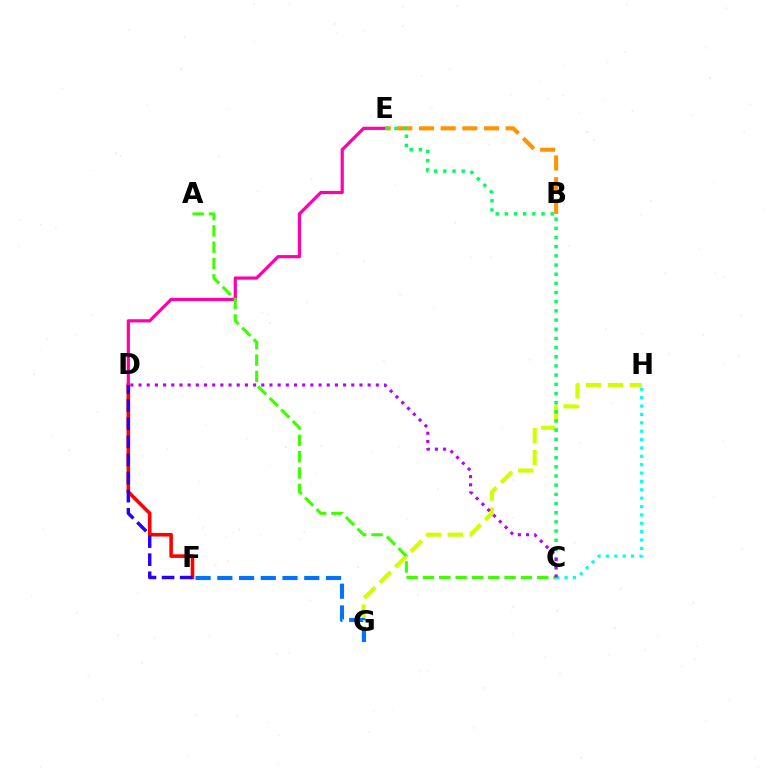{('C', 'H'): [{'color': '#00fff6', 'line_style': 'dotted', 'thickness': 2.28}], ('G', 'H'): [{'color': '#d1ff00', 'line_style': 'dashed', 'thickness': 2.98}], ('F', 'G'): [{'color': '#0074ff', 'line_style': 'dashed', 'thickness': 2.95}], ('D', 'F'): [{'color': '#ff0000', 'line_style': 'solid', 'thickness': 2.58}, {'color': '#2500ff', 'line_style': 'dashed', 'thickness': 2.46}], ('B', 'E'): [{'color': '#ff9400', 'line_style': 'dashed', 'thickness': 2.94}], ('D', 'E'): [{'color': '#ff00ac', 'line_style': 'solid', 'thickness': 2.3}], ('C', 'E'): [{'color': '#00ff5c', 'line_style': 'dotted', 'thickness': 2.49}], ('A', 'C'): [{'color': '#3dff00', 'line_style': 'dashed', 'thickness': 2.22}], ('C', 'D'): [{'color': '#b900ff', 'line_style': 'dotted', 'thickness': 2.22}]}